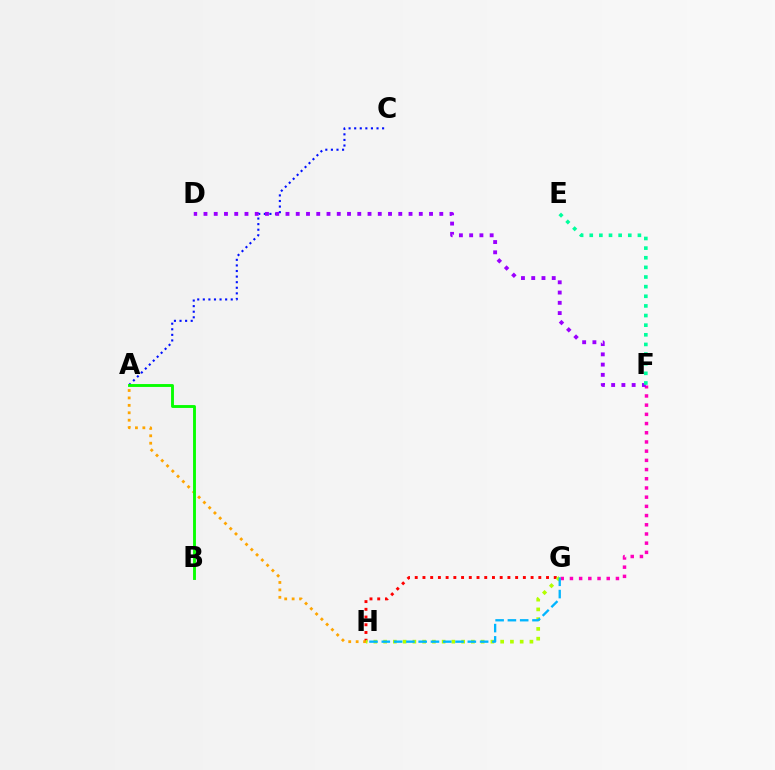{('A', 'C'): [{'color': '#0010ff', 'line_style': 'dotted', 'thickness': 1.52}], ('F', 'G'): [{'color': '#ff00bd', 'line_style': 'dotted', 'thickness': 2.5}], ('G', 'H'): [{'color': '#ff0000', 'line_style': 'dotted', 'thickness': 2.1}, {'color': '#b3ff00', 'line_style': 'dotted', 'thickness': 2.65}, {'color': '#00b5ff', 'line_style': 'dashed', 'thickness': 1.67}], ('D', 'F'): [{'color': '#9b00ff', 'line_style': 'dotted', 'thickness': 2.79}], ('A', 'H'): [{'color': '#ffa500', 'line_style': 'dotted', 'thickness': 2.02}], ('A', 'B'): [{'color': '#08ff00', 'line_style': 'solid', 'thickness': 2.08}], ('E', 'F'): [{'color': '#00ff9d', 'line_style': 'dotted', 'thickness': 2.62}]}